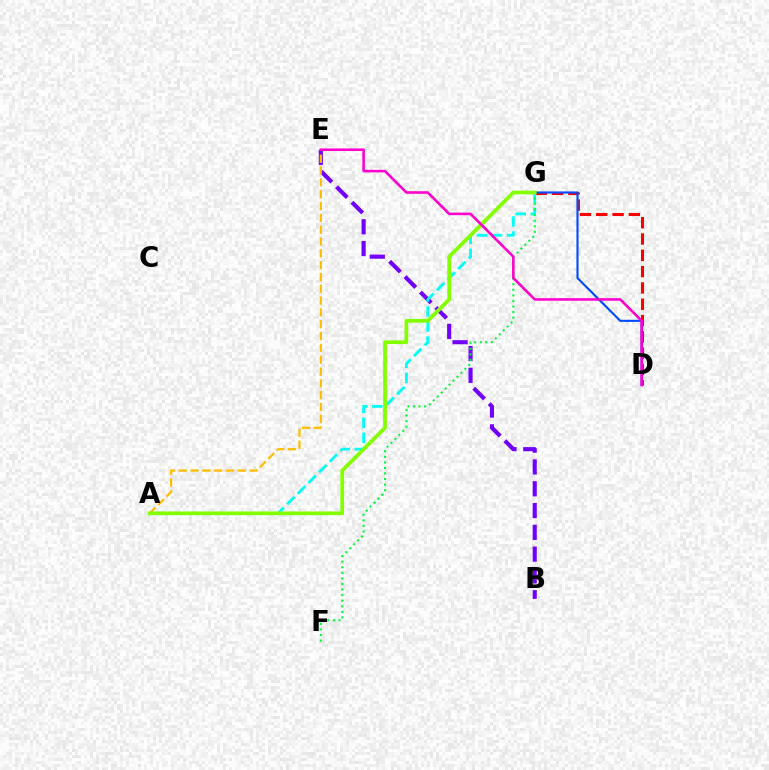{('D', 'G'): [{'color': '#ff0000', 'line_style': 'dashed', 'thickness': 2.22}, {'color': '#004bff', 'line_style': 'solid', 'thickness': 1.53}], ('B', 'E'): [{'color': '#7200ff', 'line_style': 'dashed', 'thickness': 2.96}], ('A', 'G'): [{'color': '#00fff6', 'line_style': 'dashed', 'thickness': 2.04}, {'color': '#84ff00', 'line_style': 'solid', 'thickness': 2.69}], ('F', 'G'): [{'color': '#00ff39', 'line_style': 'dotted', 'thickness': 1.51}], ('A', 'E'): [{'color': '#ffbd00', 'line_style': 'dashed', 'thickness': 1.61}], ('D', 'E'): [{'color': '#ff00cf', 'line_style': 'solid', 'thickness': 1.86}]}